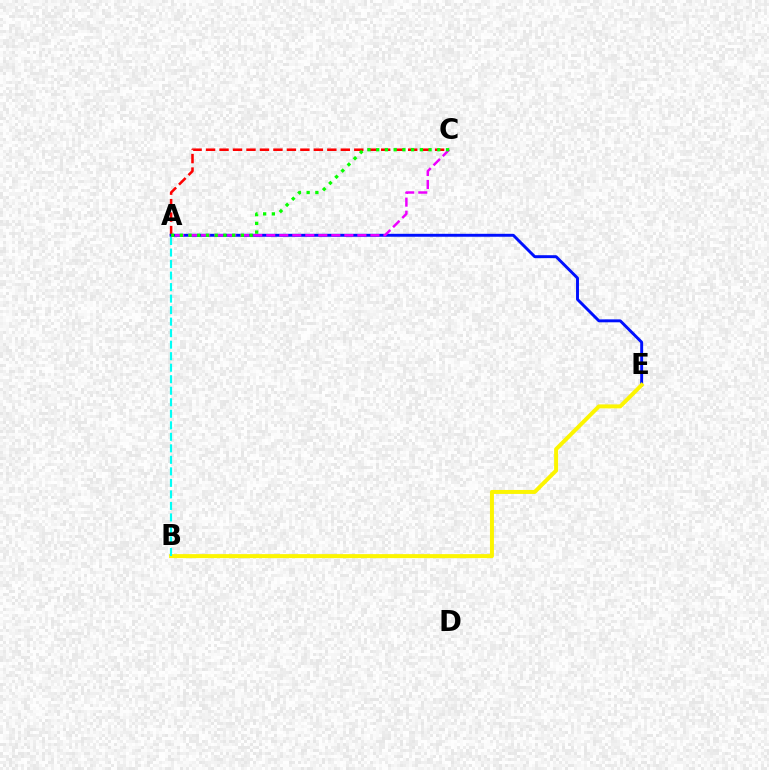{('A', 'C'): [{'color': '#ff0000', 'line_style': 'dashed', 'thickness': 1.83}, {'color': '#ee00ff', 'line_style': 'dashed', 'thickness': 1.77}, {'color': '#08ff00', 'line_style': 'dotted', 'thickness': 2.37}], ('A', 'E'): [{'color': '#0010ff', 'line_style': 'solid', 'thickness': 2.11}], ('B', 'E'): [{'color': '#fcf500', 'line_style': 'solid', 'thickness': 2.86}], ('A', 'B'): [{'color': '#00fff6', 'line_style': 'dashed', 'thickness': 1.56}]}